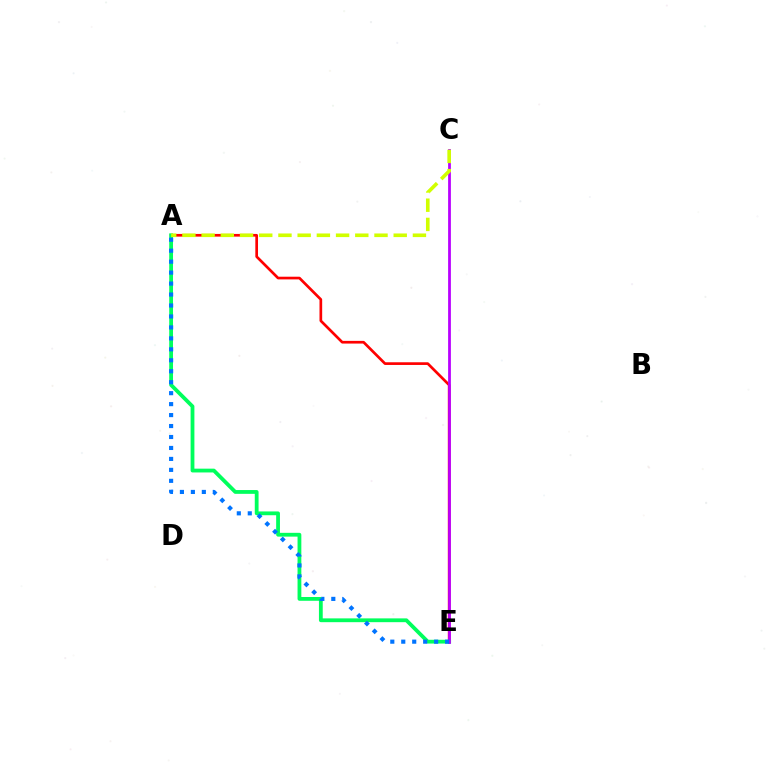{('A', 'E'): [{'color': '#ff0000', 'line_style': 'solid', 'thickness': 1.94}, {'color': '#00ff5c', 'line_style': 'solid', 'thickness': 2.73}, {'color': '#0074ff', 'line_style': 'dotted', 'thickness': 2.98}], ('C', 'E'): [{'color': '#b900ff', 'line_style': 'solid', 'thickness': 2.0}], ('A', 'C'): [{'color': '#d1ff00', 'line_style': 'dashed', 'thickness': 2.61}]}